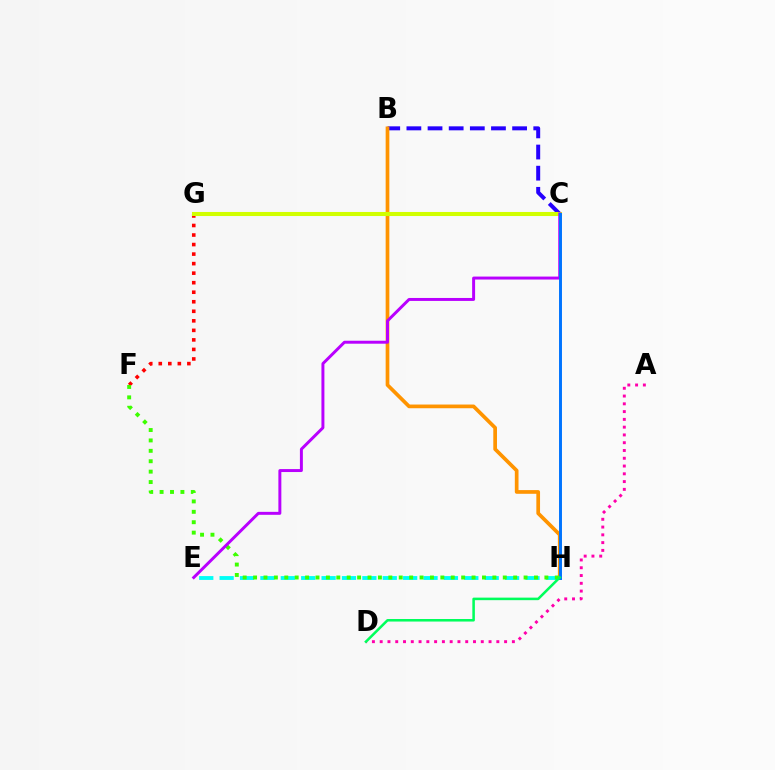{('B', 'C'): [{'color': '#2500ff', 'line_style': 'dashed', 'thickness': 2.87}], ('B', 'H'): [{'color': '#ff9400', 'line_style': 'solid', 'thickness': 2.66}], ('F', 'G'): [{'color': '#ff0000', 'line_style': 'dotted', 'thickness': 2.59}], ('A', 'D'): [{'color': '#ff00ac', 'line_style': 'dotted', 'thickness': 2.11}], ('E', 'H'): [{'color': '#00fff6', 'line_style': 'dashed', 'thickness': 2.77}], ('F', 'H'): [{'color': '#3dff00', 'line_style': 'dotted', 'thickness': 2.83}], ('C', 'G'): [{'color': '#d1ff00', 'line_style': 'solid', 'thickness': 2.93}], ('C', 'E'): [{'color': '#b900ff', 'line_style': 'solid', 'thickness': 2.13}], ('C', 'H'): [{'color': '#0074ff', 'line_style': 'solid', 'thickness': 2.12}], ('D', 'H'): [{'color': '#00ff5c', 'line_style': 'solid', 'thickness': 1.83}]}